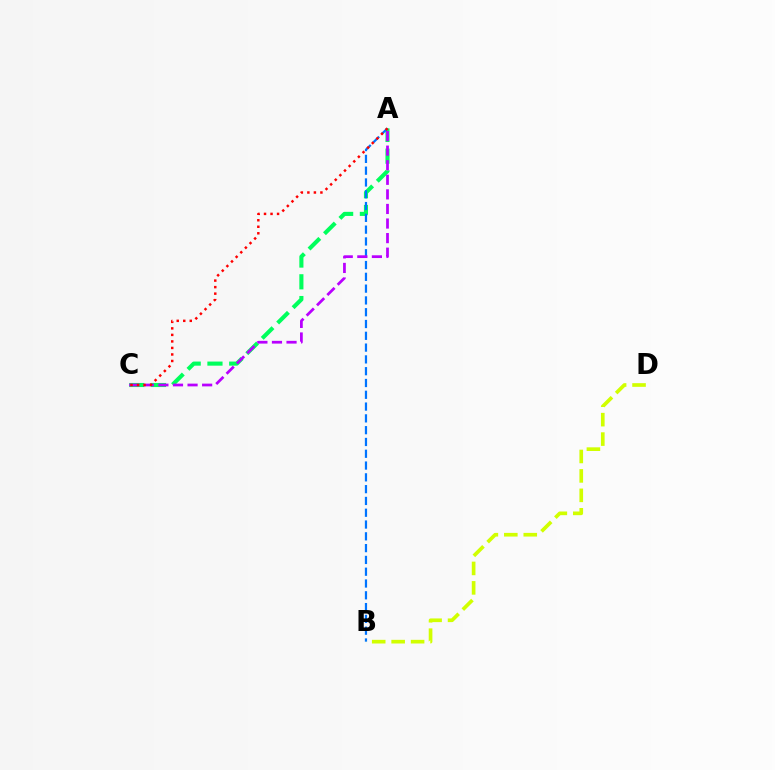{('A', 'C'): [{'color': '#00ff5c', 'line_style': 'dashed', 'thickness': 2.96}, {'color': '#b900ff', 'line_style': 'dashed', 'thickness': 1.98}, {'color': '#ff0000', 'line_style': 'dotted', 'thickness': 1.77}], ('A', 'B'): [{'color': '#0074ff', 'line_style': 'dashed', 'thickness': 1.6}], ('B', 'D'): [{'color': '#d1ff00', 'line_style': 'dashed', 'thickness': 2.64}]}